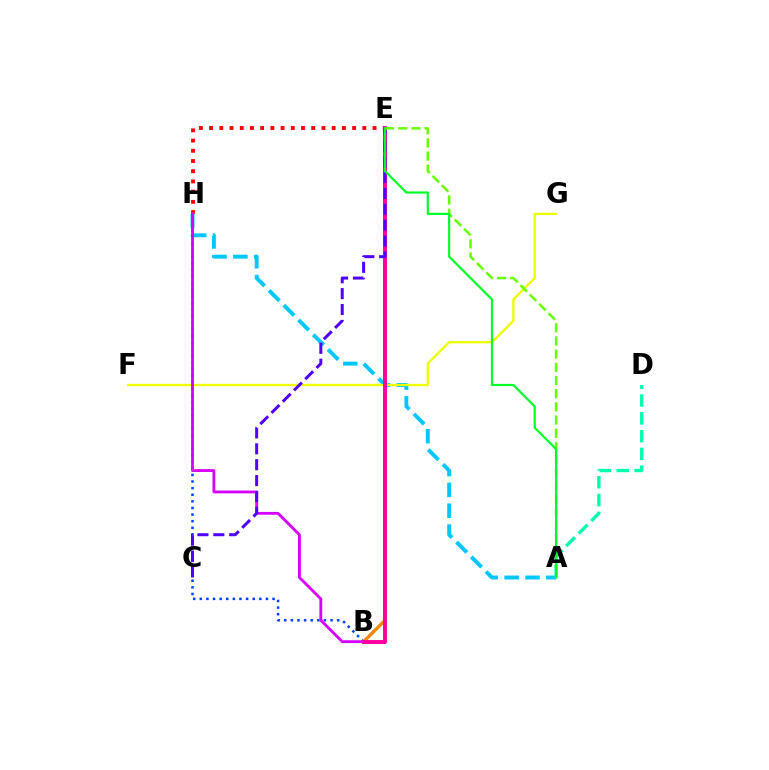{('A', 'D'): [{'color': '#00ffaf', 'line_style': 'dashed', 'thickness': 2.42}], ('B', 'E'): [{'color': '#ff8800', 'line_style': 'solid', 'thickness': 2.42}, {'color': '#ff00a0', 'line_style': 'solid', 'thickness': 2.83}], ('E', 'H'): [{'color': '#ff0000', 'line_style': 'dotted', 'thickness': 2.78}], ('A', 'H'): [{'color': '#00c7ff', 'line_style': 'dashed', 'thickness': 2.83}], ('B', 'H'): [{'color': '#003fff', 'line_style': 'dotted', 'thickness': 1.8}, {'color': '#d600ff', 'line_style': 'solid', 'thickness': 2.04}], ('F', 'G'): [{'color': '#eeff00', 'line_style': 'solid', 'thickness': 1.68}], ('C', 'E'): [{'color': '#4f00ff', 'line_style': 'dashed', 'thickness': 2.16}], ('A', 'E'): [{'color': '#66ff00', 'line_style': 'dashed', 'thickness': 1.79}, {'color': '#00ff27', 'line_style': 'solid', 'thickness': 1.57}]}